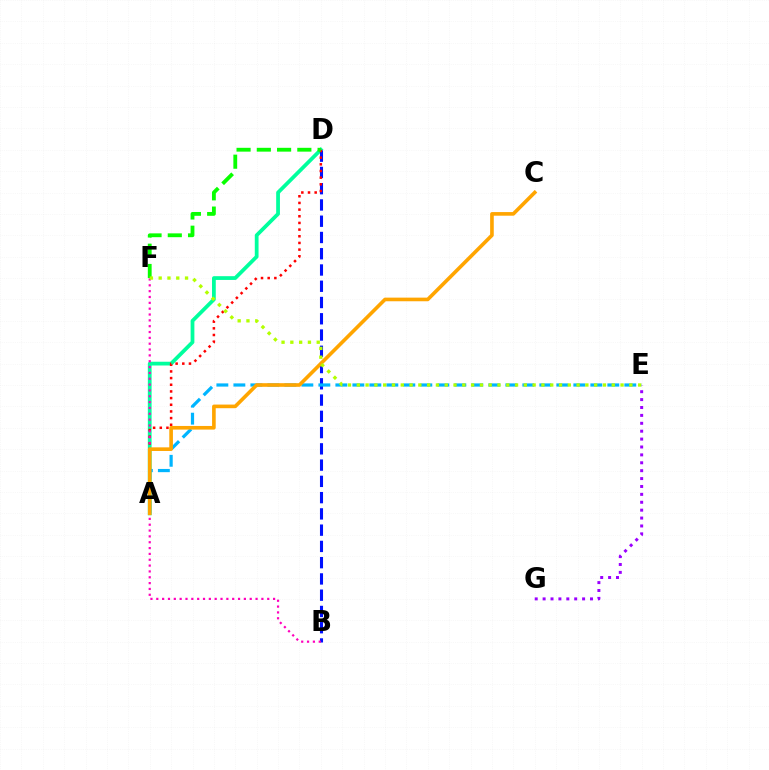{('A', 'D'): [{'color': '#00ff9d', 'line_style': 'solid', 'thickness': 2.71}, {'color': '#ff0000', 'line_style': 'dotted', 'thickness': 1.81}], ('B', 'D'): [{'color': '#0010ff', 'line_style': 'dashed', 'thickness': 2.21}], ('D', 'F'): [{'color': '#08ff00', 'line_style': 'dashed', 'thickness': 2.75}], ('B', 'F'): [{'color': '#ff00bd', 'line_style': 'dotted', 'thickness': 1.59}], ('E', 'G'): [{'color': '#9b00ff', 'line_style': 'dotted', 'thickness': 2.15}], ('A', 'E'): [{'color': '#00b5ff', 'line_style': 'dashed', 'thickness': 2.31}], ('A', 'C'): [{'color': '#ffa500', 'line_style': 'solid', 'thickness': 2.61}], ('E', 'F'): [{'color': '#b3ff00', 'line_style': 'dotted', 'thickness': 2.39}]}